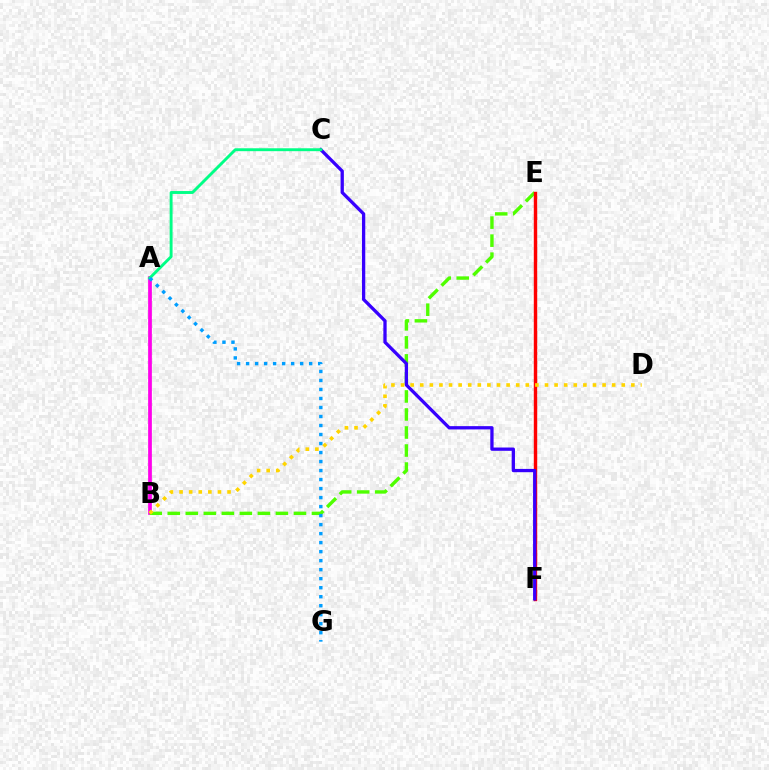{('A', 'B'): [{'color': '#ff00ed', 'line_style': 'solid', 'thickness': 2.69}], ('B', 'E'): [{'color': '#4fff00', 'line_style': 'dashed', 'thickness': 2.45}], ('E', 'F'): [{'color': '#ff0000', 'line_style': 'solid', 'thickness': 2.46}], ('C', 'F'): [{'color': '#3700ff', 'line_style': 'solid', 'thickness': 2.37}], ('A', 'C'): [{'color': '#00ff86', 'line_style': 'solid', 'thickness': 2.09}], ('A', 'G'): [{'color': '#009eff', 'line_style': 'dotted', 'thickness': 2.45}], ('B', 'D'): [{'color': '#ffd500', 'line_style': 'dotted', 'thickness': 2.61}]}